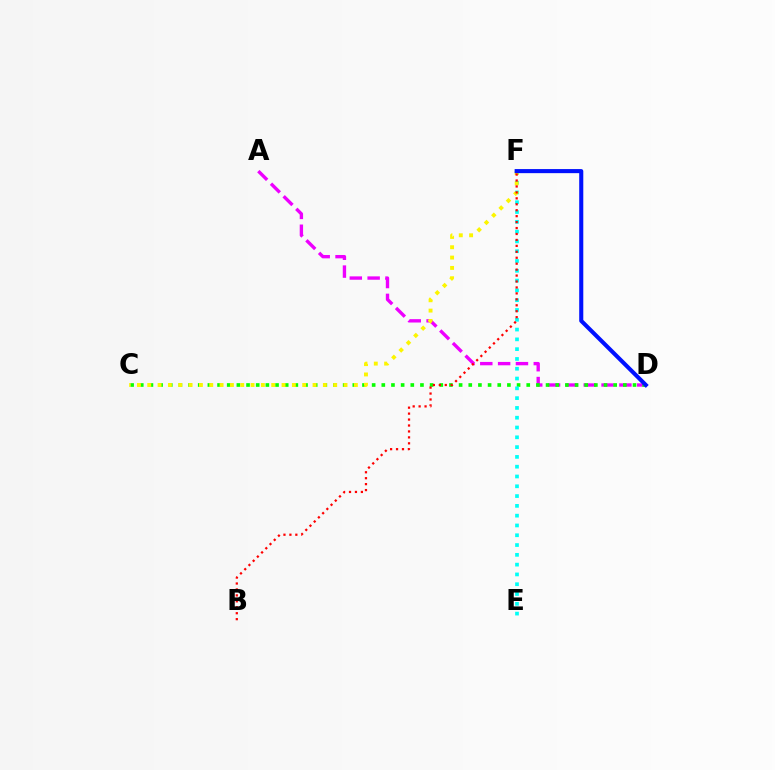{('A', 'D'): [{'color': '#ee00ff', 'line_style': 'dashed', 'thickness': 2.42}], ('C', 'D'): [{'color': '#08ff00', 'line_style': 'dotted', 'thickness': 2.63}], ('E', 'F'): [{'color': '#00fff6', 'line_style': 'dotted', 'thickness': 2.66}], ('C', 'F'): [{'color': '#fcf500', 'line_style': 'dotted', 'thickness': 2.81}], ('B', 'F'): [{'color': '#ff0000', 'line_style': 'dotted', 'thickness': 1.61}], ('D', 'F'): [{'color': '#0010ff', 'line_style': 'solid', 'thickness': 2.94}]}